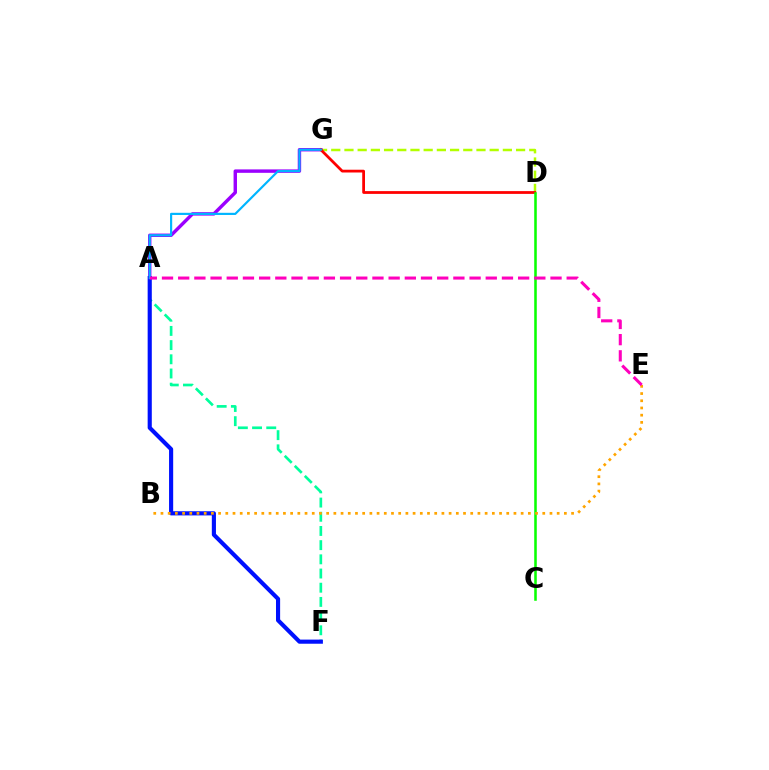{('D', 'G'): [{'color': '#b3ff00', 'line_style': 'dashed', 'thickness': 1.79}, {'color': '#ff0000', 'line_style': 'solid', 'thickness': 2.0}], ('A', 'G'): [{'color': '#9b00ff', 'line_style': 'solid', 'thickness': 2.46}, {'color': '#00b5ff', 'line_style': 'solid', 'thickness': 1.56}], ('A', 'F'): [{'color': '#00ff9d', 'line_style': 'dashed', 'thickness': 1.93}, {'color': '#0010ff', 'line_style': 'solid', 'thickness': 2.97}], ('C', 'D'): [{'color': '#08ff00', 'line_style': 'solid', 'thickness': 1.84}], ('B', 'E'): [{'color': '#ffa500', 'line_style': 'dotted', 'thickness': 1.96}], ('A', 'E'): [{'color': '#ff00bd', 'line_style': 'dashed', 'thickness': 2.2}]}